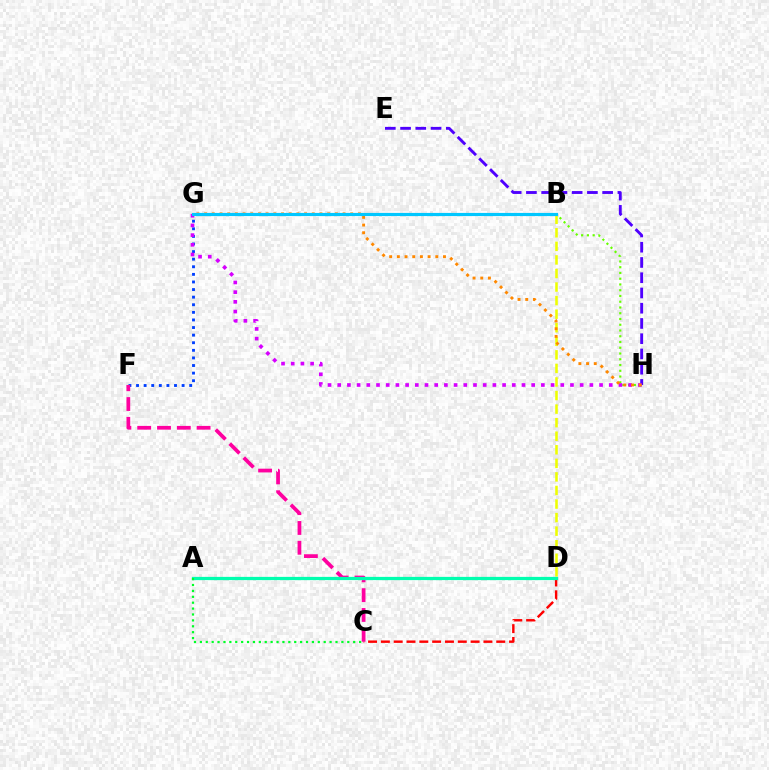{('F', 'G'): [{'color': '#003fff', 'line_style': 'dotted', 'thickness': 2.06}], ('B', 'H'): [{'color': '#66ff00', 'line_style': 'dotted', 'thickness': 1.56}], ('E', 'H'): [{'color': '#4f00ff', 'line_style': 'dashed', 'thickness': 2.07}], ('G', 'H'): [{'color': '#d600ff', 'line_style': 'dotted', 'thickness': 2.63}, {'color': '#ff8800', 'line_style': 'dotted', 'thickness': 2.09}], ('C', 'D'): [{'color': '#ff0000', 'line_style': 'dashed', 'thickness': 1.74}], ('B', 'D'): [{'color': '#eeff00', 'line_style': 'dashed', 'thickness': 1.84}], ('C', 'F'): [{'color': '#ff00a0', 'line_style': 'dashed', 'thickness': 2.69}], ('A', 'D'): [{'color': '#00ffaf', 'line_style': 'solid', 'thickness': 2.34}], ('B', 'G'): [{'color': '#00c7ff', 'line_style': 'solid', 'thickness': 2.27}], ('A', 'C'): [{'color': '#00ff27', 'line_style': 'dotted', 'thickness': 1.6}]}